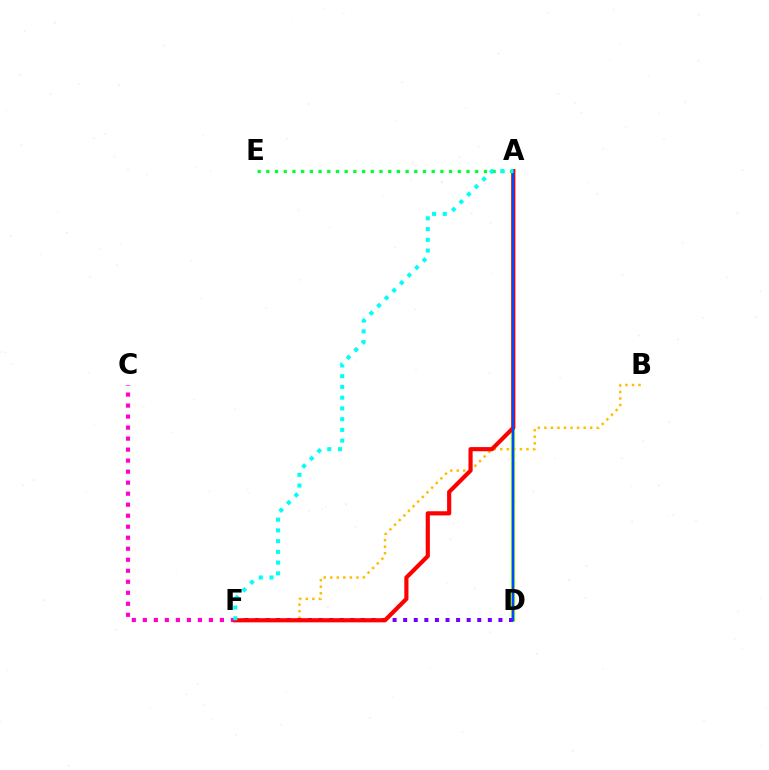{('B', 'F'): [{'color': '#ffbd00', 'line_style': 'dotted', 'thickness': 1.78}], ('A', 'D'): [{'color': '#84ff00', 'line_style': 'solid', 'thickness': 2.77}, {'color': '#004bff', 'line_style': 'solid', 'thickness': 1.73}], ('C', 'F'): [{'color': '#ff00cf', 'line_style': 'dotted', 'thickness': 2.99}], ('D', 'F'): [{'color': '#7200ff', 'line_style': 'dotted', 'thickness': 2.88}], ('A', 'F'): [{'color': '#ff0000', 'line_style': 'solid', 'thickness': 2.99}, {'color': '#00fff6', 'line_style': 'dotted', 'thickness': 2.92}], ('A', 'E'): [{'color': '#00ff39', 'line_style': 'dotted', 'thickness': 2.36}]}